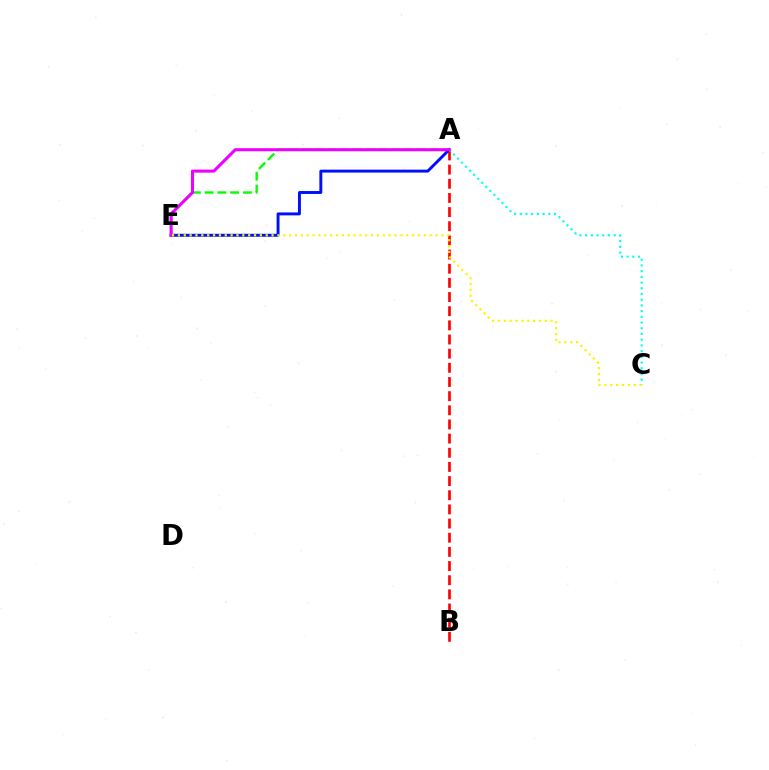{('A', 'B'): [{'color': '#ff0000', 'line_style': 'dashed', 'thickness': 1.92}], ('A', 'E'): [{'color': '#0010ff', 'line_style': 'solid', 'thickness': 2.11}, {'color': '#08ff00', 'line_style': 'dashed', 'thickness': 1.73}, {'color': '#ee00ff', 'line_style': 'solid', 'thickness': 2.21}], ('A', 'C'): [{'color': '#00fff6', 'line_style': 'dotted', 'thickness': 1.55}], ('C', 'E'): [{'color': '#fcf500', 'line_style': 'dotted', 'thickness': 1.59}]}